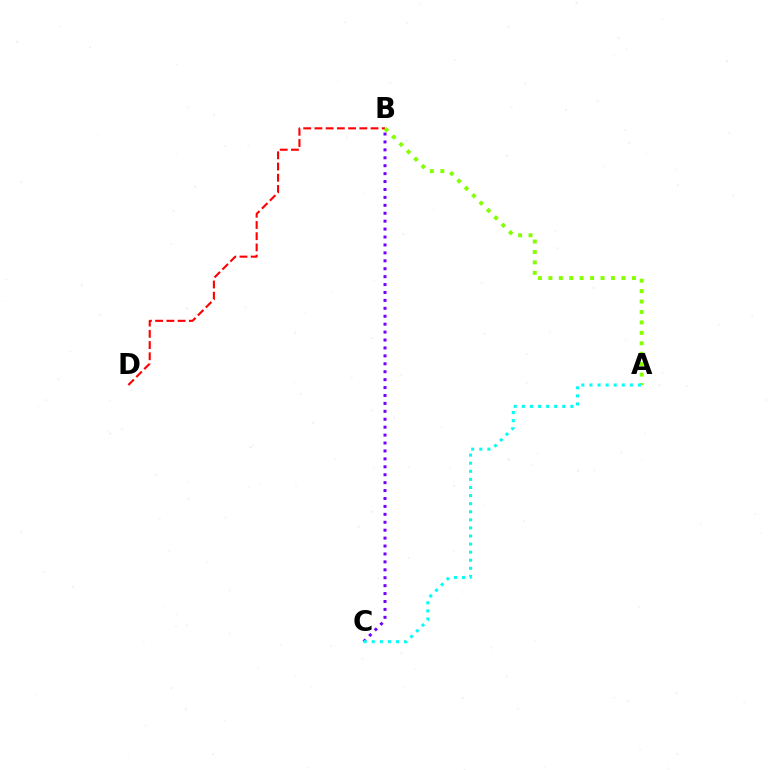{('B', 'D'): [{'color': '#ff0000', 'line_style': 'dashed', 'thickness': 1.52}], ('B', 'C'): [{'color': '#7200ff', 'line_style': 'dotted', 'thickness': 2.15}], ('A', 'B'): [{'color': '#84ff00', 'line_style': 'dotted', 'thickness': 2.84}], ('A', 'C'): [{'color': '#00fff6', 'line_style': 'dotted', 'thickness': 2.2}]}